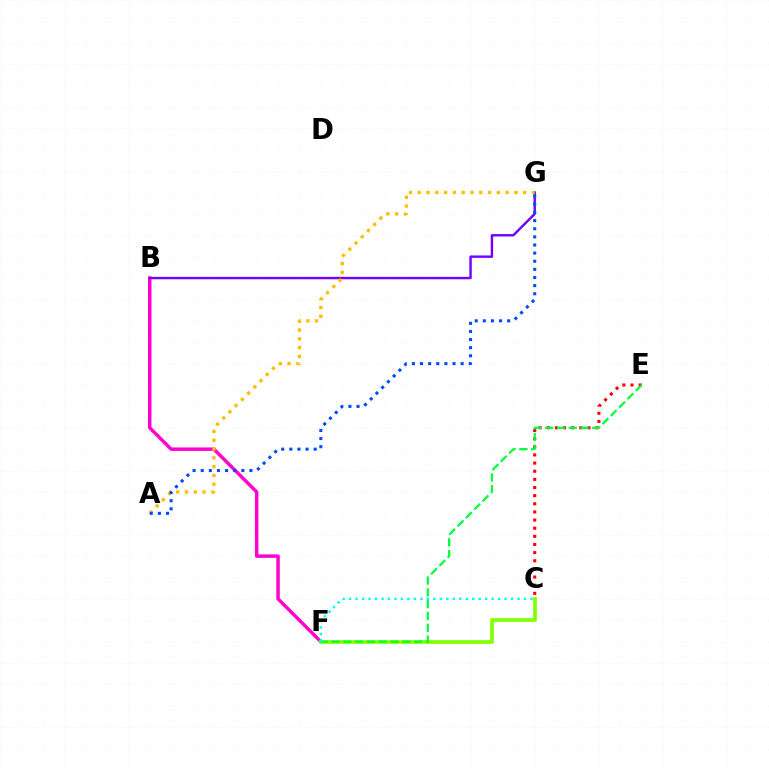{('B', 'F'): [{'color': '#ff00cf', 'line_style': 'solid', 'thickness': 2.48}], ('B', 'G'): [{'color': '#7200ff', 'line_style': 'solid', 'thickness': 1.74}], ('C', 'E'): [{'color': '#ff0000', 'line_style': 'dotted', 'thickness': 2.21}], ('A', 'G'): [{'color': '#ffbd00', 'line_style': 'dotted', 'thickness': 2.39}, {'color': '#004bff', 'line_style': 'dotted', 'thickness': 2.21}], ('C', 'F'): [{'color': '#84ff00', 'line_style': 'solid', 'thickness': 2.68}, {'color': '#00fff6', 'line_style': 'dotted', 'thickness': 1.76}], ('E', 'F'): [{'color': '#00ff39', 'line_style': 'dashed', 'thickness': 1.6}]}